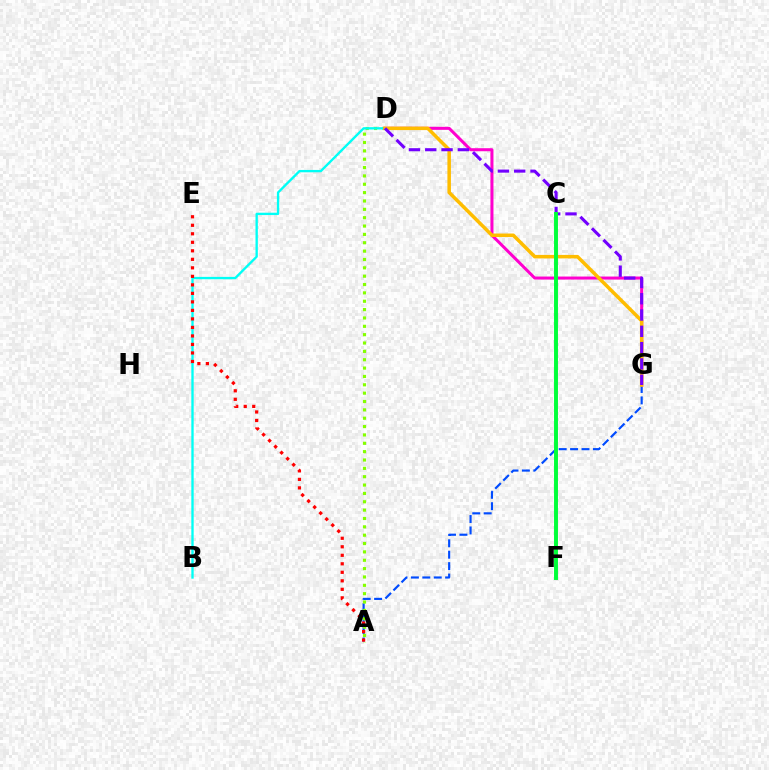{('A', 'G'): [{'color': '#004bff', 'line_style': 'dashed', 'thickness': 1.55}], ('A', 'D'): [{'color': '#84ff00', 'line_style': 'dotted', 'thickness': 2.27}], ('B', 'D'): [{'color': '#00fff6', 'line_style': 'solid', 'thickness': 1.68}], ('D', 'G'): [{'color': '#ff00cf', 'line_style': 'solid', 'thickness': 2.18}, {'color': '#ffbd00', 'line_style': 'solid', 'thickness': 2.54}, {'color': '#7200ff', 'line_style': 'dashed', 'thickness': 2.21}], ('A', 'E'): [{'color': '#ff0000', 'line_style': 'dotted', 'thickness': 2.31}], ('C', 'F'): [{'color': '#00ff39', 'line_style': 'solid', 'thickness': 2.83}]}